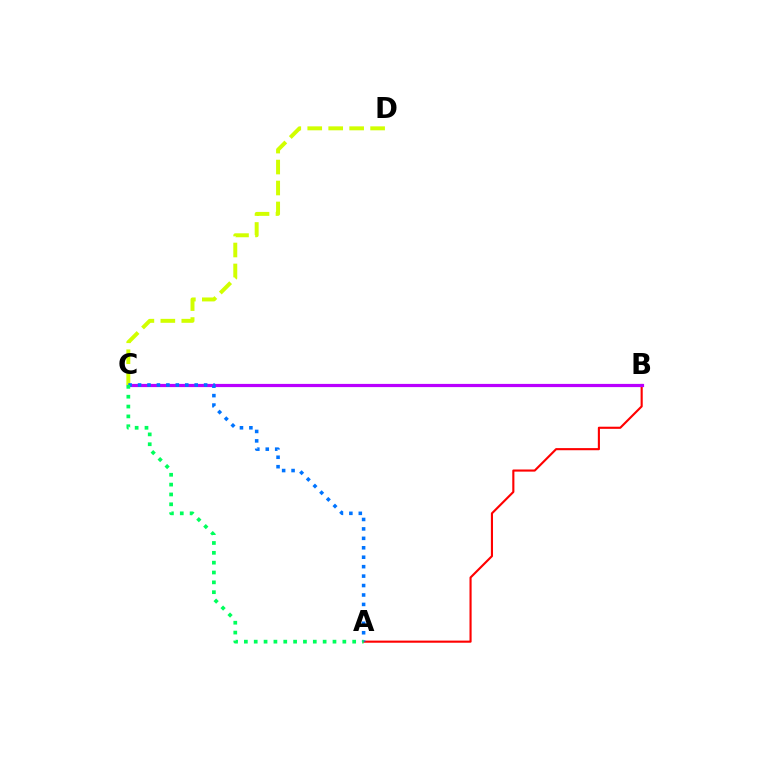{('A', 'B'): [{'color': '#ff0000', 'line_style': 'solid', 'thickness': 1.53}], ('B', 'C'): [{'color': '#b900ff', 'line_style': 'solid', 'thickness': 2.3}], ('C', 'D'): [{'color': '#d1ff00', 'line_style': 'dashed', 'thickness': 2.85}], ('A', 'C'): [{'color': '#0074ff', 'line_style': 'dotted', 'thickness': 2.56}, {'color': '#00ff5c', 'line_style': 'dotted', 'thickness': 2.68}]}